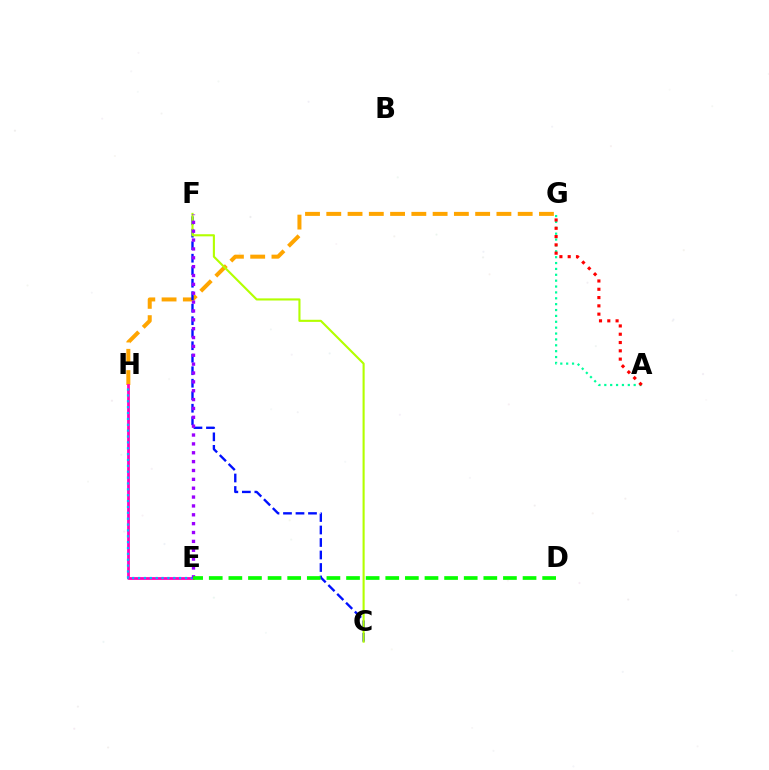{('G', 'H'): [{'color': '#ffa500', 'line_style': 'dashed', 'thickness': 2.89}], ('A', 'G'): [{'color': '#00ff9d', 'line_style': 'dotted', 'thickness': 1.6}, {'color': '#ff0000', 'line_style': 'dotted', 'thickness': 2.25}], ('C', 'F'): [{'color': '#0010ff', 'line_style': 'dashed', 'thickness': 1.7}, {'color': '#b3ff00', 'line_style': 'solid', 'thickness': 1.52}], ('E', 'H'): [{'color': '#ff00bd', 'line_style': 'solid', 'thickness': 2.0}, {'color': '#00b5ff', 'line_style': 'dotted', 'thickness': 1.59}], ('E', 'F'): [{'color': '#9b00ff', 'line_style': 'dotted', 'thickness': 2.41}], ('D', 'E'): [{'color': '#08ff00', 'line_style': 'dashed', 'thickness': 2.66}]}